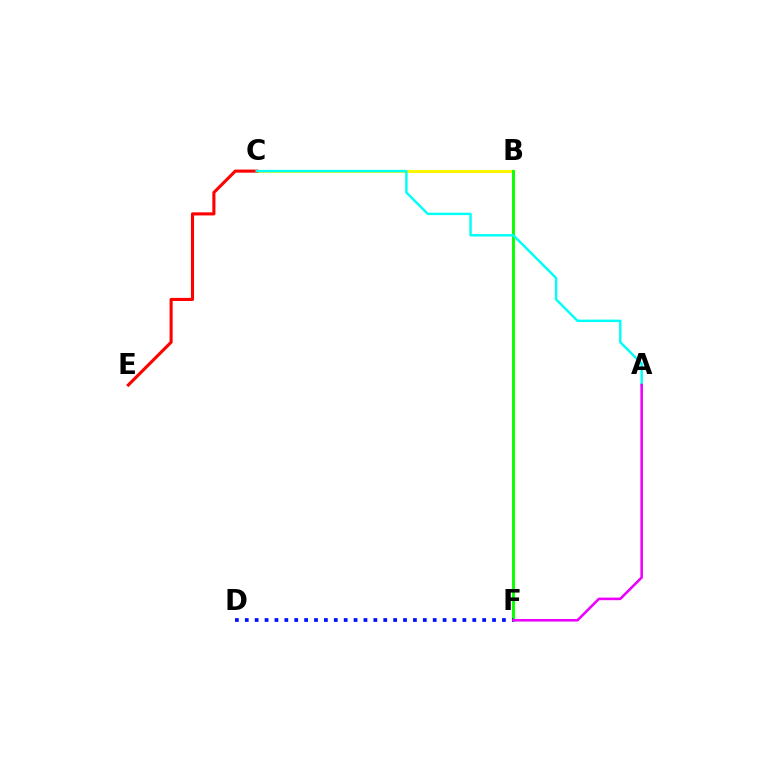{('B', 'C'): [{'color': '#fcf500', 'line_style': 'solid', 'thickness': 2.16}], ('C', 'E'): [{'color': '#ff0000', 'line_style': 'solid', 'thickness': 2.22}], ('B', 'F'): [{'color': '#08ff00', 'line_style': 'solid', 'thickness': 2.09}], ('D', 'F'): [{'color': '#0010ff', 'line_style': 'dotted', 'thickness': 2.69}], ('A', 'C'): [{'color': '#00fff6', 'line_style': 'solid', 'thickness': 1.75}], ('A', 'F'): [{'color': '#ee00ff', 'line_style': 'solid', 'thickness': 1.85}]}